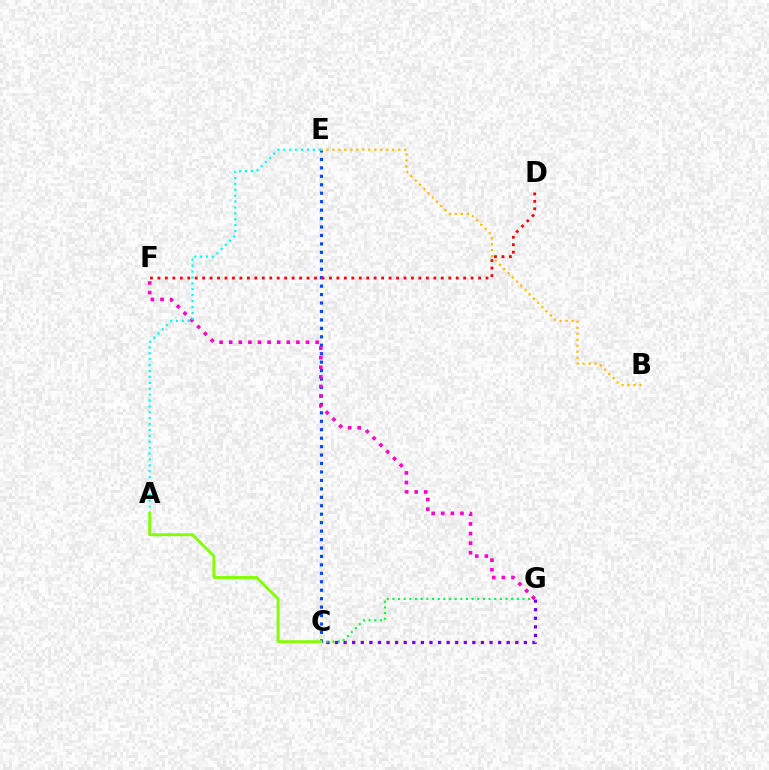{('C', 'G'): [{'color': '#7200ff', 'line_style': 'dotted', 'thickness': 2.33}, {'color': '#00ff39', 'line_style': 'dotted', 'thickness': 1.54}], ('C', 'E'): [{'color': '#004bff', 'line_style': 'dotted', 'thickness': 2.3}], ('F', 'G'): [{'color': '#ff00cf', 'line_style': 'dotted', 'thickness': 2.61}], ('B', 'E'): [{'color': '#ffbd00', 'line_style': 'dotted', 'thickness': 1.63}], ('A', 'E'): [{'color': '#00fff6', 'line_style': 'dotted', 'thickness': 1.6}], ('A', 'C'): [{'color': '#84ff00', 'line_style': 'solid', 'thickness': 2.08}], ('D', 'F'): [{'color': '#ff0000', 'line_style': 'dotted', 'thickness': 2.03}]}